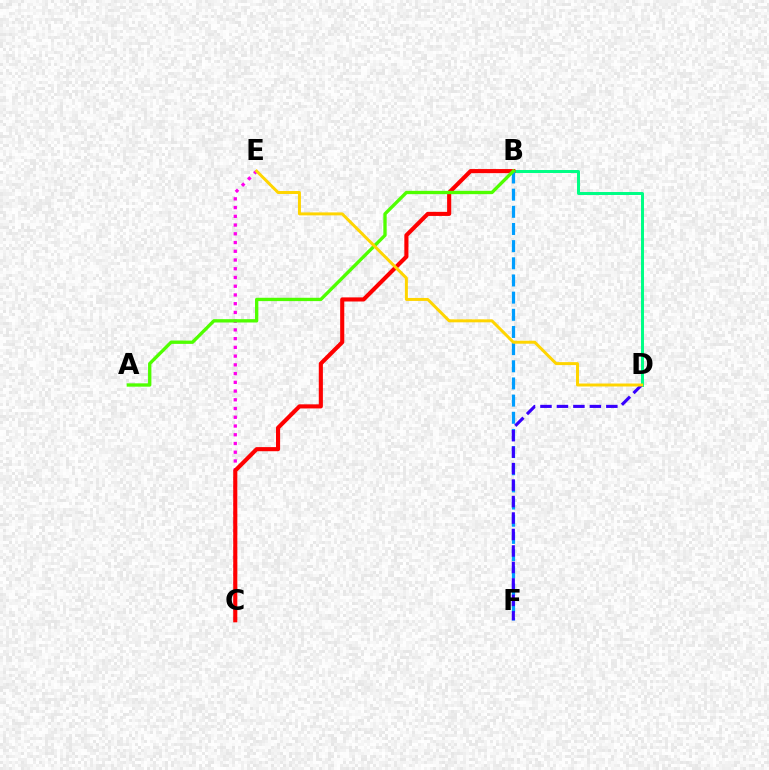{('C', 'E'): [{'color': '#ff00ed', 'line_style': 'dotted', 'thickness': 2.37}], ('B', 'D'): [{'color': '#00ff86', 'line_style': 'solid', 'thickness': 2.15}], ('B', 'C'): [{'color': '#ff0000', 'line_style': 'solid', 'thickness': 2.95}], ('B', 'F'): [{'color': '#009eff', 'line_style': 'dashed', 'thickness': 2.33}], ('D', 'F'): [{'color': '#3700ff', 'line_style': 'dashed', 'thickness': 2.24}], ('A', 'B'): [{'color': '#4fff00', 'line_style': 'solid', 'thickness': 2.4}], ('D', 'E'): [{'color': '#ffd500', 'line_style': 'solid', 'thickness': 2.14}]}